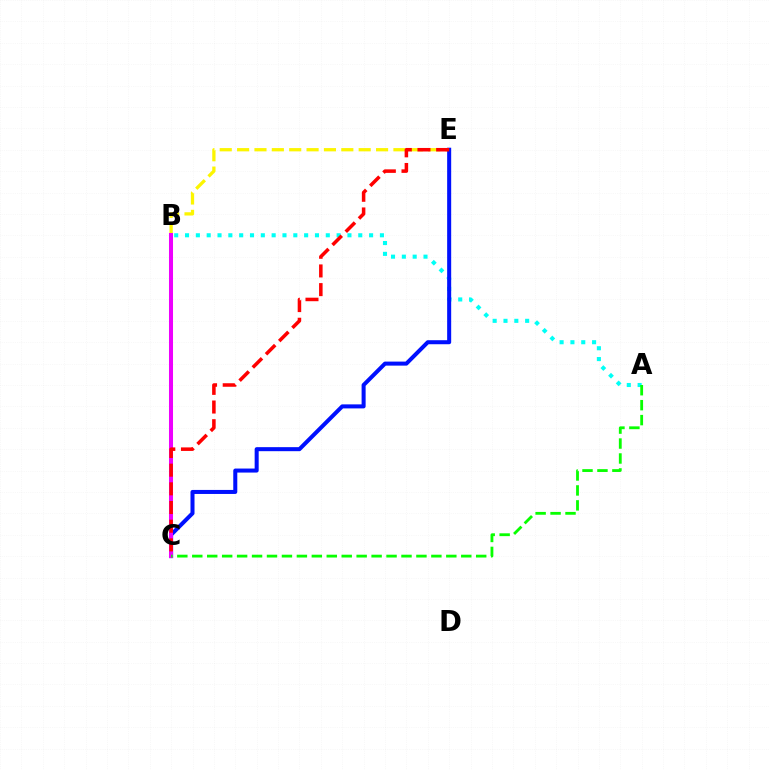{('B', 'E'): [{'color': '#fcf500', 'line_style': 'dashed', 'thickness': 2.36}], ('A', 'B'): [{'color': '#00fff6', 'line_style': 'dotted', 'thickness': 2.94}], ('C', 'E'): [{'color': '#0010ff', 'line_style': 'solid', 'thickness': 2.9}, {'color': '#ff0000', 'line_style': 'dashed', 'thickness': 2.54}], ('B', 'C'): [{'color': '#ee00ff', 'line_style': 'solid', 'thickness': 2.9}], ('A', 'C'): [{'color': '#08ff00', 'line_style': 'dashed', 'thickness': 2.03}]}